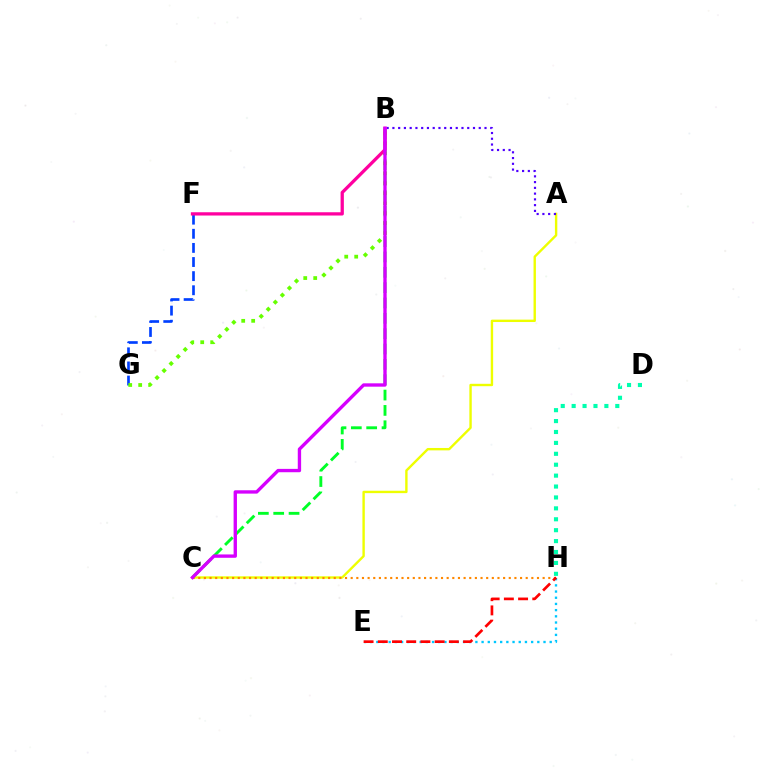{('B', 'C'): [{'color': '#00ff27', 'line_style': 'dashed', 'thickness': 2.08}, {'color': '#d600ff', 'line_style': 'solid', 'thickness': 2.41}], ('E', 'H'): [{'color': '#00c7ff', 'line_style': 'dotted', 'thickness': 1.68}, {'color': '#ff0000', 'line_style': 'dashed', 'thickness': 1.93}], ('F', 'G'): [{'color': '#003fff', 'line_style': 'dashed', 'thickness': 1.92}], ('D', 'H'): [{'color': '#00ffaf', 'line_style': 'dotted', 'thickness': 2.96}], ('A', 'C'): [{'color': '#eeff00', 'line_style': 'solid', 'thickness': 1.72}], ('B', 'G'): [{'color': '#66ff00', 'line_style': 'dotted', 'thickness': 2.71}], ('A', 'B'): [{'color': '#4f00ff', 'line_style': 'dotted', 'thickness': 1.56}], ('C', 'H'): [{'color': '#ff8800', 'line_style': 'dotted', 'thickness': 1.53}], ('B', 'F'): [{'color': '#ff00a0', 'line_style': 'solid', 'thickness': 2.36}]}